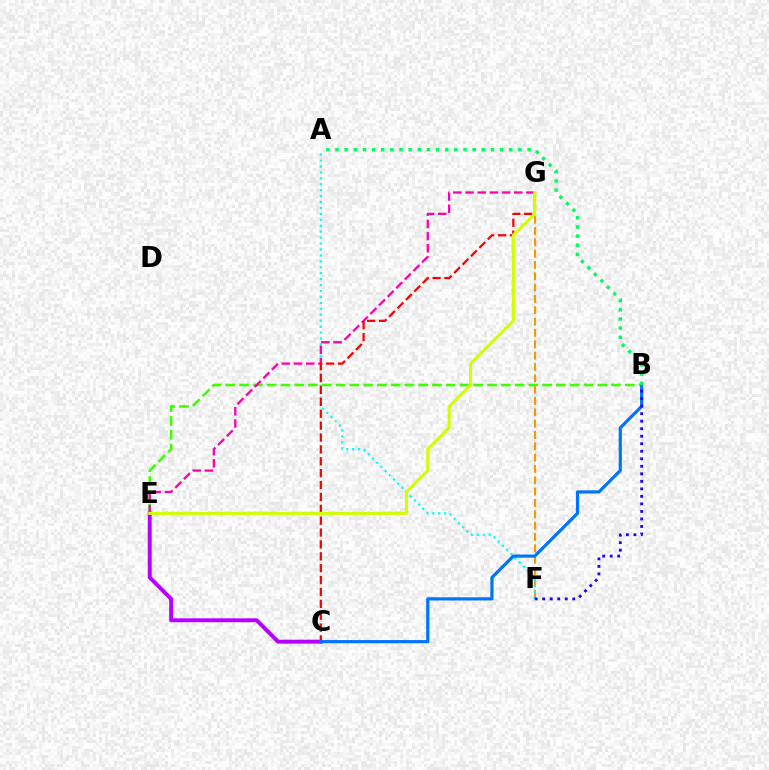{('F', 'G'): [{'color': '#ff9400', 'line_style': 'dashed', 'thickness': 1.54}], ('B', 'E'): [{'color': '#3dff00', 'line_style': 'dashed', 'thickness': 1.87}], ('A', 'F'): [{'color': '#00fff6', 'line_style': 'dotted', 'thickness': 1.61}], ('E', 'G'): [{'color': '#ff00ac', 'line_style': 'dashed', 'thickness': 1.66}, {'color': '#d1ff00', 'line_style': 'solid', 'thickness': 2.19}], ('C', 'G'): [{'color': '#ff0000', 'line_style': 'dashed', 'thickness': 1.61}], ('C', 'E'): [{'color': '#b900ff', 'line_style': 'solid', 'thickness': 2.83}], ('B', 'C'): [{'color': '#0074ff', 'line_style': 'solid', 'thickness': 2.3}], ('B', 'F'): [{'color': '#2500ff', 'line_style': 'dotted', 'thickness': 2.04}], ('A', 'B'): [{'color': '#00ff5c', 'line_style': 'dotted', 'thickness': 2.48}]}